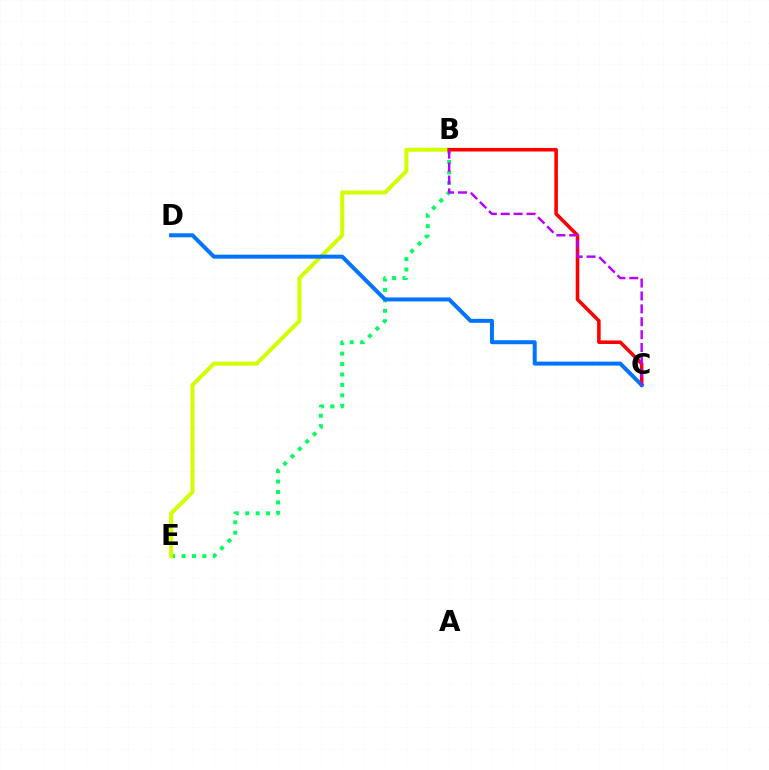{('B', 'E'): [{'color': '#00ff5c', 'line_style': 'dotted', 'thickness': 2.84}, {'color': '#d1ff00', 'line_style': 'solid', 'thickness': 2.88}], ('B', 'C'): [{'color': '#ff0000', 'line_style': 'solid', 'thickness': 2.56}, {'color': '#b900ff', 'line_style': 'dashed', 'thickness': 1.75}], ('C', 'D'): [{'color': '#0074ff', 'line_style': 'solid', 'thickness': 2.86}]}